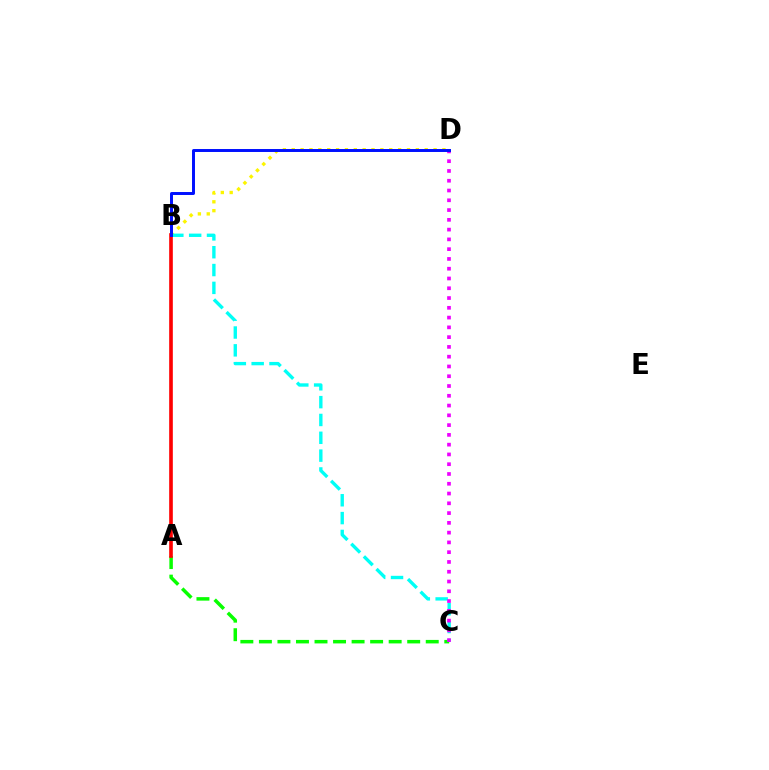{('B', 'D'): [{'color': '#fcf500', 'line_style': 'dotted', 'thickness': 2.41}, {'color': '#0010ff', 'line_style': 'solid', 'thickness': 2.13}], ('A', 'C'): [{'color': '#08ff00', 'line_style': 'dashed', 'thickness': 2.52}], ('B', 'C'): [{'color': '#00fff6', 'line_style': 'dashed', 'thickness': 2.42}], ('C', 'D'): [{'color': '#ee00ff', 'line_style': 'dotted', 'thickness': 2.66}], ('A', 'B'): [{'color': '#ff0000', 'line_style': 'solid', 'thickness': 2.62}]}